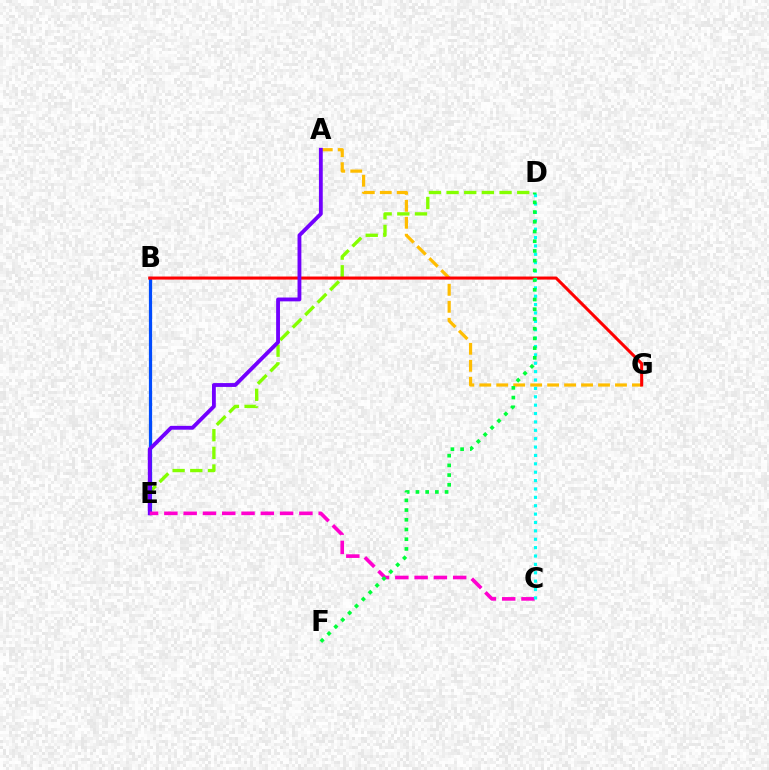{('D', 'E'): [{'color': '#84ff00', 'line_style': 'dashed', 'thickness': 2.4}], ('B', 'E'): [{'color': '#004bff', 'line_style': 'solid', 'thickness': 2.31}], ('A', 'G'): [{'color': '#ffbd00', 'line_style': 'dashed', 'thickness': 2.3}], ('B', 'G'): [{'color': '#ff0000', 'line_style': 'solid', 'thickness': 2.2}], ('A', 'E'): [{'color': '#7200ff', 'line_style': 'solid', 'thickness': 2.76}], ('C', 'E'): [{'color': '#ff00cf', 'line_style': 'dashed', 'thickness': 2.62}], ('C', 'D'): [{'color': '#00fff6', 'line_style': 'dotted', 'thickness': 2.28}], ('D', 'F'): [{'color': '#00ff39', 'line_style': 'dotted', 'thickness': 2.64}]}